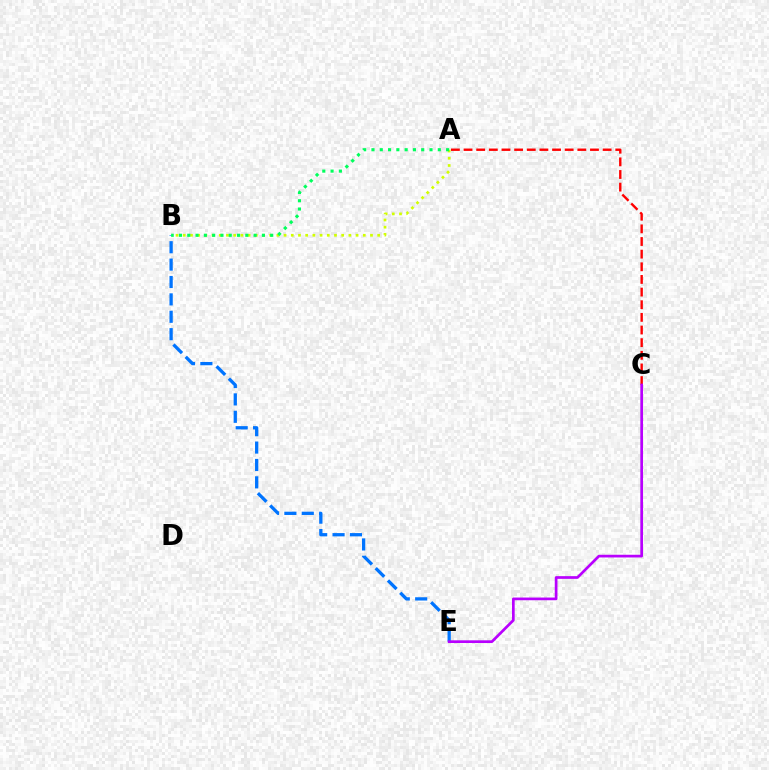{('B', 'E'): [{'color': '#0074ff', 'line_style': 'dashed', 'thickness': 2.36}], ('A', 'B'): [{'color': '#d1ff00', 'line_style': 'dotted', 'thickness': 1.96}, {'color': '#00ff5c', 'line_style': 'dotted', 'thickness': 2.25}], ('A', 'C'): [{'color': '#ff0000', 'line_style': 'dashed', 'thickness': 1.72}], ('C', 'E'): [{'color': '#b900ff', 'line_style': 'solid', 'thickness': 1.94}]}